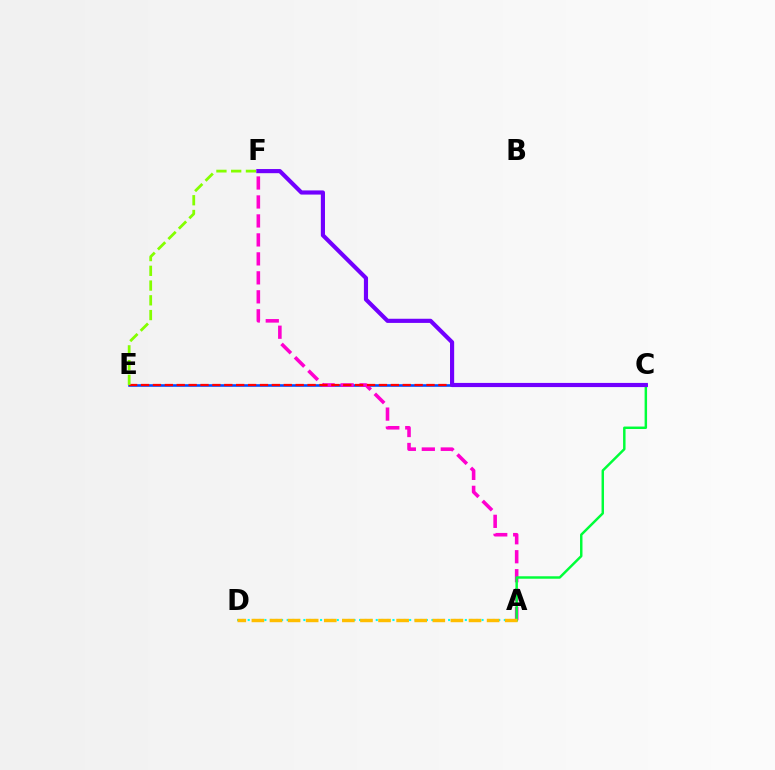{('C', 'E'): [{'color': '#004bff', 'line_style': 'solid', 'thickness': 1.87}, {'color': '#ff0000', 'line_style': 'dashed', 'thickness': 1.62}], ('A', 'F'): [{'color': '#ff00cf', 'line_style': 'dashed', 'thickness': 2.58}], ('A', 'C'): [{'color': '#00ff39', 'line_style': 'solid', 'thickness': 1.77}], ('A', 'D'): [{'color': '#00fff6', 'line_style': 'dotted', 'thickness': 1.51}, {'color': '#ffbd00', 'line_style': 'dashed', 'thickness': 2.46}], ('C', 'F'): [{'color': '#7200ff', 'line_style': 'solid', 'thickness': 2.99}], ('E', 'F'): [{'color': '#84ff00', 'line_style': 'dashed', 'thickness': 2.0}]}